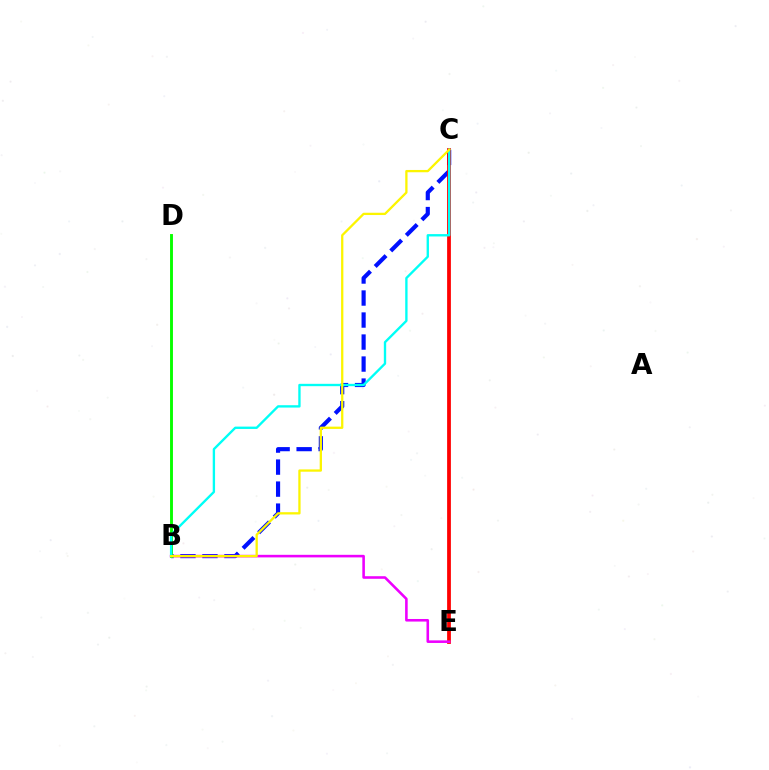{('B', 'C'): [{'color': '#0010ff', 'line_style': 'dashed', 'thickness': 2.99}, {'color': '#00fff6', 'line_style': 'solid', 'thickness': 1.69}, {'color': '#fcf500', 'line_style': 'solid', 'thickness': 1.64}], ('C', 'E'): [{'color': '#ff0000', 'line_style': 'solid', 'thickness': 2.71}], ('B', 'E'): [{'color': '#ee00ff', 'line_style': 'solid', 'thickness': 1.86}], ('B', 'D'): [{'color': '#08ff00', 'line_style': 'solid', 'thickness': 2.09}]}